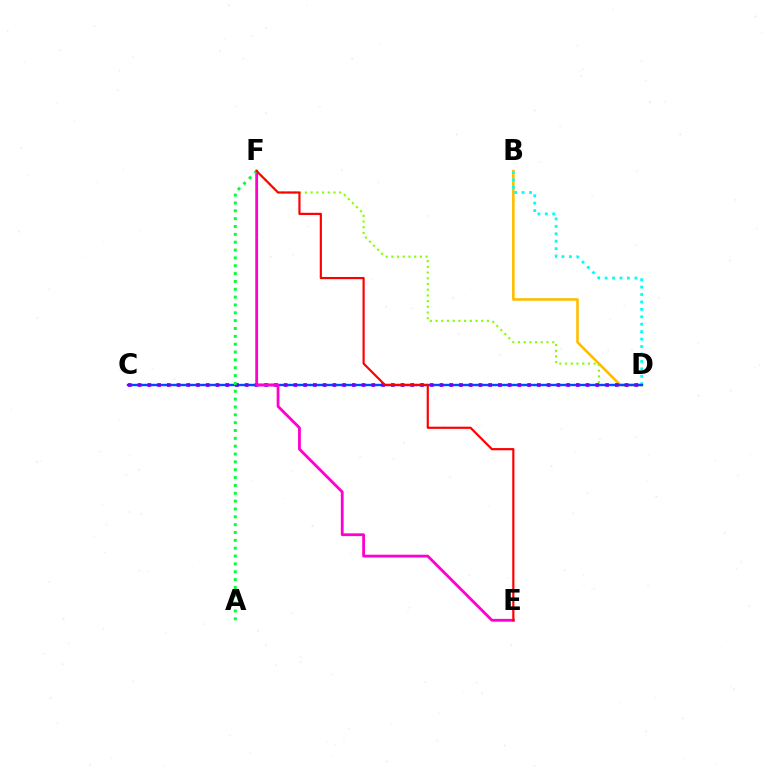{('B', 'D'): [{'color': '#ffbd00', 'line_style': 'solid', 'thickness': 1.87}, {'color': '#00fff6', 'line_style': 'dotted', 'thickness': 2.02}], ('D', 'F'): [{'color': '#84ff00', 'line_style': 'dotted', 'thickness': 1.55}], ('C', 'D'): [{'color': '#004bff', 'line_style': 'solid', 'thickness': 1.73}, {'color': '#7200ff', 'line_style': 'dotted', 'thickness': 2.65}], ('E', 'F'): [{'color': '#ff00cf', 'line_style': 'solid', 'thickness': 2.02}, {'color': '#ff0000', 'line_style': 'solid', 'thickness': 1.57}], ('A', 'F'): [{'color': '#00ff39', 'line_style': 'dotted', 'thickness': 2.13}]}